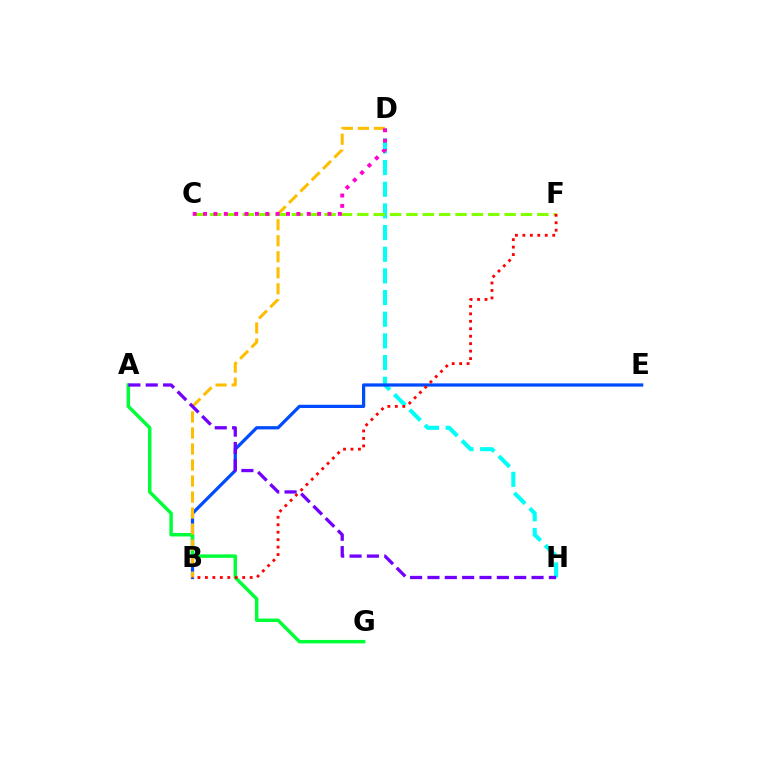{('D', 'H'): [{'color': '#00fff6', 'line_style': 'dashed', 'thickness': 2.94}], ('B', 'E'): [{'color': '#004bff', 'line_style': 'solid', 'thickness': 2.33}], ('A', 'G'): [{'color': '#00ff39', 'line_style': 'solid', 'thickness': 2.5}], ('B', 'D'): [{'color': '#ffbd00', 'line_style': 'dashed', 'thickness': 2.18}], ('C', 'F'): [{'color': '#84ff00', 'line_style': 'dashed', 'thickness': 2.22}], ('B', 'F'): [{'color': '#ff0000', 'line_style': 'dotted', 'thickness': 2.03}], ('C', 'D'): [{'color': '#ff00cf', 'line_style': 'dotted', 'thickness': 2.82}], ('A', 'H'): [{'color': '#7200ff', 'line_style': 'dashed', 'thickness': 2.36}]}